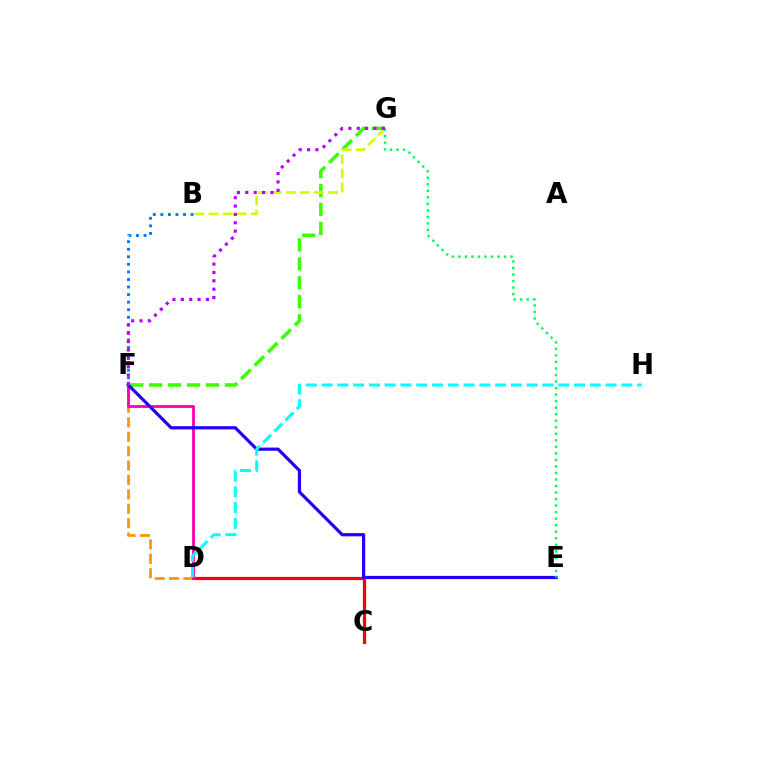{('C', 'D'): [{'color': '#ff0000', 'line_style': 'solid', 'thickness': 2.31}], ('D', 'F'): [{'color': '#ff9400', 'line_style': 'dashed', 'thickness': 1.96}, {'color': '#ff00ac', 'line_style': 'solid', 'thickness': 2.02}], ('F', 'G'): [{'color': '#3dff00', 'line_style': 'dashed', 'thickness': 2.57}, {'color': '#b900ff', 'line_style': 'dotted', 'thickness': 2.27}], ('B', 'G'): [{'color': '#d1ff00', 'line_style': 'dashed', 'thickness': 1.91}], ('E', 'F'): [{'color': '#2500ff', 'line_style': 'solid', 'thickness': 2.31}], ('E', 'G'): [{'color': '#00ff5c', 'line_style': 'dotted', 'thickness': 1.78}], ('B', 'F'): [{'color': '#0074ff', 'line_style': 'dotted', 'thickness': 2.05}], ('D', 'H'): [{'color': '#00fff6', 'line_style': 'dashed', 'thickness': 2.14}]}